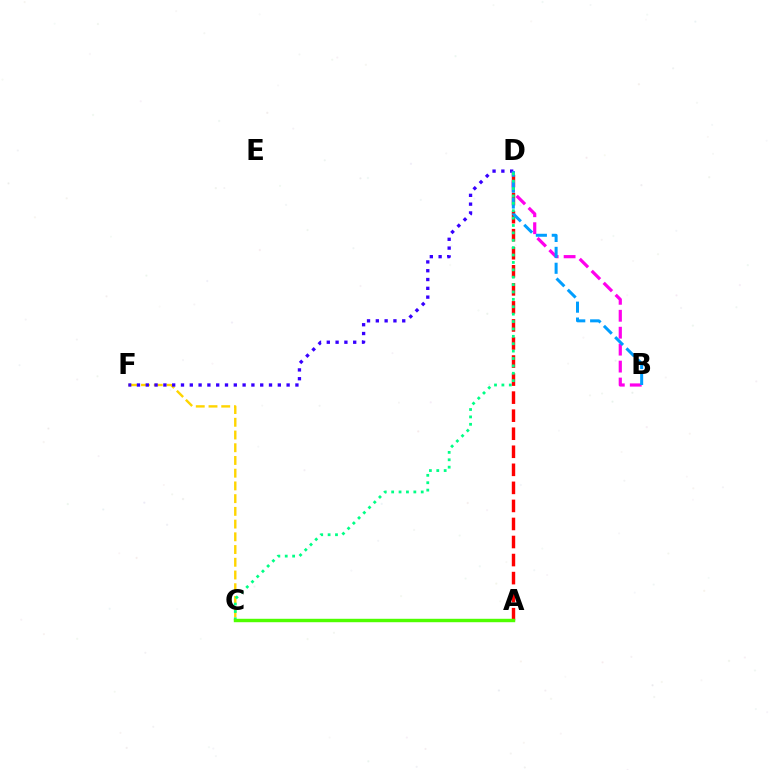{('A', 'D'): [{'color': '#ff0000', 'line_style': 'dashed', 'thickness': 2.45}], ('C', 'F'): [{'color': '#ffd500', 'line_style': 'dashed', 'thickness': 1.73}], ('D', 'F'): [{'color': '#3700ff', 'line_style': 'dotted', 'thickness': 2.39}], ('B', 'D'): [{'color': '#ff00ed', 'line_style': 'dashed', 'thickness': 2.3}, {'color': '#009eff', 'line_style': 'dashed', 'thickness': 2.16}], ('C', 'D'): [{'color': '#00ff86', 'line_style': 'dotted', 'thickness': 2.01}], ('A', 'C'): [{'color': '#4fff00', 'line_style': 'solid', 'thickness': 2.46}]}